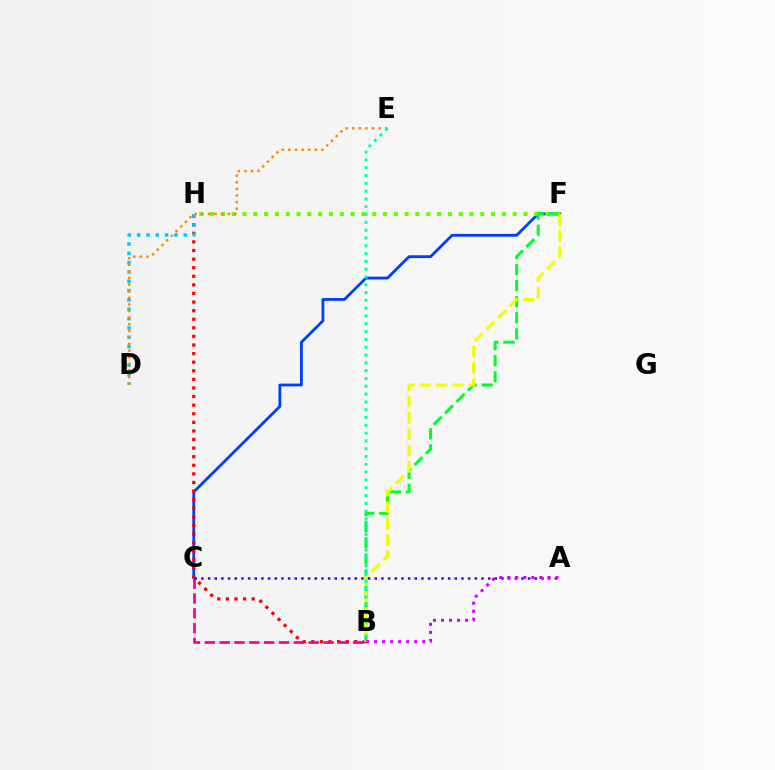{('C', 'F'): [{'color': '#003fff', 'line_style': 'solid', 'thickness': 2.04}], ('B', 'H'): [{'color': '#ff0000', 'line_style': 'dotted', 'thickness': 2.33}], ('F', 'H'): [{'color': '#66ff00', 'line_style': 'dotted', 'thickness': 2.94}], ('D', 'H'): [{'color': '#00c7ff', 'line_style': 'dotted', 'thickness': 2.53}], ('B', 'F'): [{'color': '#00ff27', 'line_style': 'dashed', 'thickness': 2.19}, {'color': '#eeff00', 'line_style': 'dashed', 'thickness': 2.23}], ('D', 'E'): [{'color': '#ff8800', 'line_style': 'dotted', 'thickness': 1.79}], ('B', 'C'): [{'color': '#ff00a0', 'line_style': 'dashed', 'thickness': 2.02}], ('B', 'E'): [{'color': '#00ffaf', 'line_style': 'dotted', 'thickness': 2.12}], ('A', 'C'): [{'color': '#4f00ff', 'line_style': 'dotted', 'thickness': 1.81}], ('A', 'B'): [{'color': '#d600ff', 'line_style': 'dotted', 'thickness': 2.18}]}